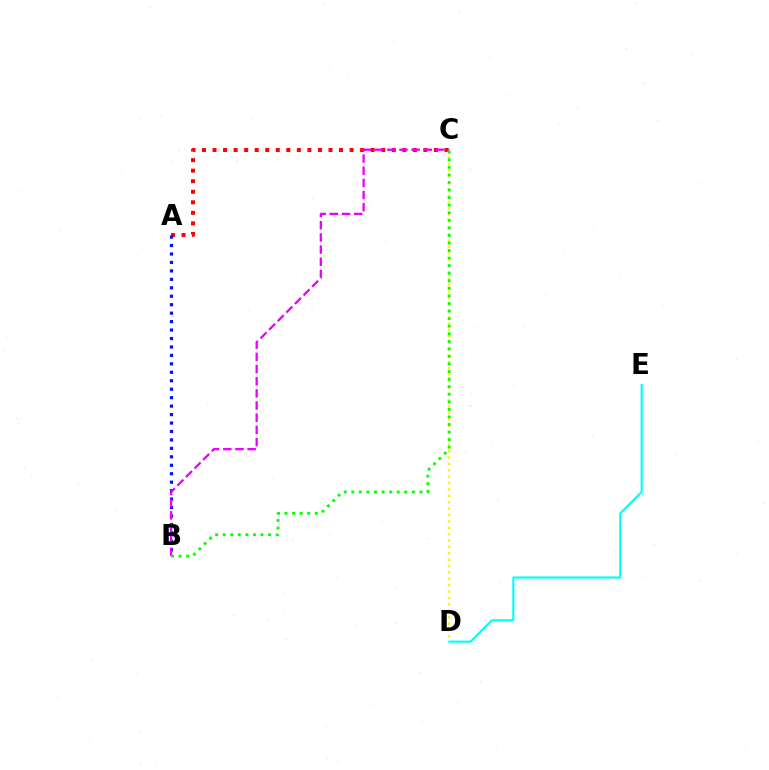{('A', 'C'): [{'color': '#ff0000', 'line_style': 'dotted', 'thickness': 2.86}], ('D', 'E'): [{'color': '#00fff6', 'line_style': 'solid', 'thickness': 1.54}], ('A', 'B'): [{'color': '#0010ff', 'line_style': 'dotted', 'thickness': 2.3}], ('C', 'D'): [{'color': '#fcf500', 'line_style': 'dotted', 'thickness': 1.73}], ('B', 'C'): [{'color': '#ee00ff', 'line_style': 'dashed', 'thickness': 1.65}, {'color': '#08ff00', 'line_style': 'dotted', 'thickness': 2.06}]}